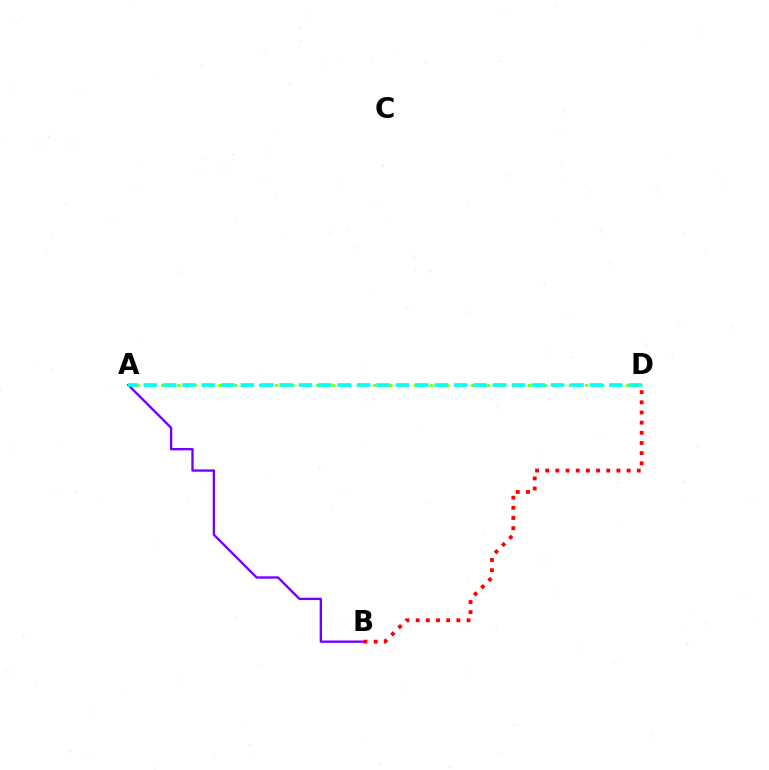{('A', 'D'): [{'color': '#84ff00', 'line_style': 'dotted', 'thickness': 2.21}, {'color': '#00fff6', 'line_style': 'dashed', 'thickness': 2.63}], ('A', 'B'): [{'color': '#7200ff', 'line_style': 'solid', 'thickness': 1.69}], ('B', 'D'): [{'color': '#ff0000', 'line_style': 'dotted', 'thickness': 2.76}]}